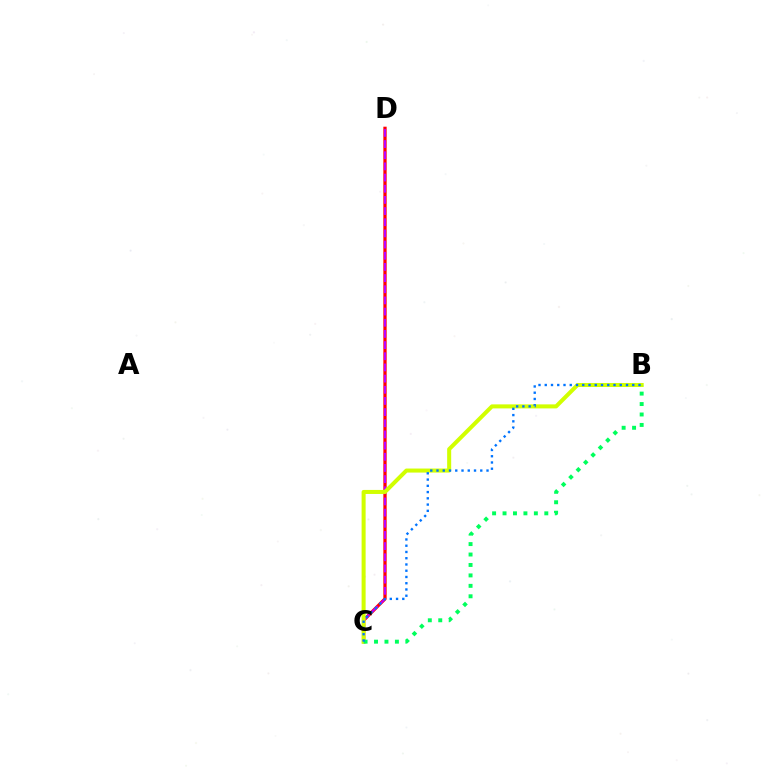{('C', 'D'): [{'color': '#ff0000', 'line_style': 'solid', 'thickness': 2.36}, {'color': '#b900ff', 'line_style': 'dashed', 'thickness': 1.52}], ('B', 'C'): [{'color': '#d1ff00', 'line_style': 'solid', 'thickness': 2.9}, {'color': '#00ff5c', 'line_style': 'dotted', 'thickness': 2.84}, {'color': '#0074ff', 'line_style': 'dotted', 'thickness': 1.7}]}